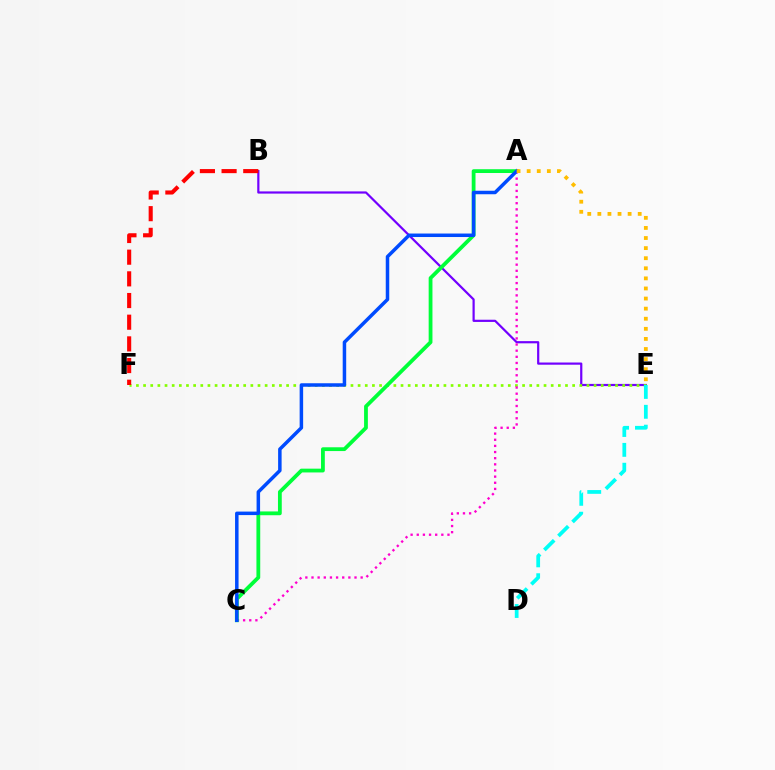{('B', 'E'): [{'color': '#7200ff', 'line_style': 'solid', 'thickness': 1.58}], ('E', 'F'): [{'color': '#84ff00', 'line_style': 'dotted', 'thickness': 1.94}], ('A', 'C'): [{'color': '#ff00cf', 'line_style': 'dotted', 'thickness': 1.67}, {'color': '#00ff39', 'line_style': 'solid', 'thickness': 2.73}, {'color': '#004bff', 'line_style': 'solid', 'thickness': 2.52}], ('D', 'E'): [{'color': '#00fff6', 'line_style': 'dashed', 'thickness': 2.7}], ('B', 'F'): [{'color': '#ff0000', 'line_style': 'dashed', 'thickness': 2.94}], ('A', 'E'): [{'color': '#ffbd00', 'line_style': 'dotted', 'thickness': 2.74}]}